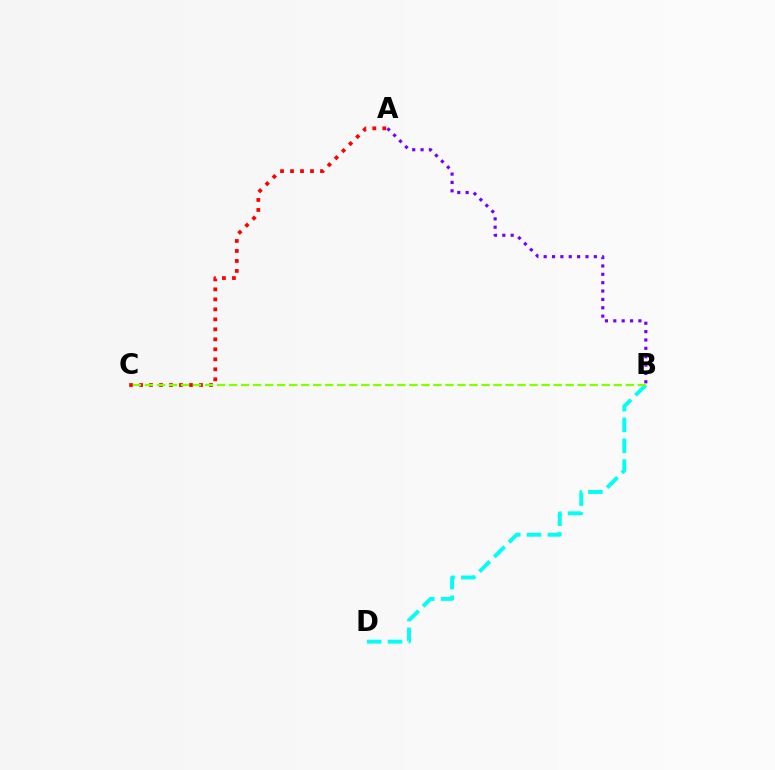{('A', 'B'): [{'color': '#7200ff', 'line_style': 'dotted', 'thickness': 2.27}], ('B', 'D'): [{'color': '#00fff6', 'line_style': 'dashed', 'thickness': 2.83}], ('A', 'C'): [{'color': '#ff0000', 'line_style': 'dotted', 'thickness': 2.71}], ('B', 'C'): [{'color': '#84ff00', 'line_style': 'dashed', 'thickness': 1.63}]}